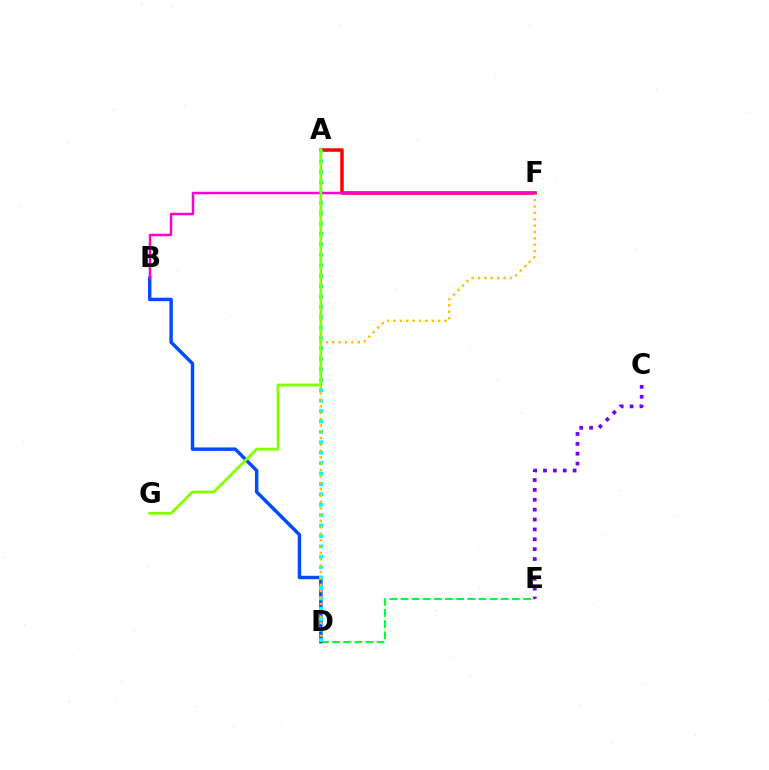{('D', 'E'): [{'color': '#00ff39', 'line_style': 'dashed', 'thickness': 1.51}], ('B', 'D'): [{'color': '#004bff', 'line_style': 'solid', 'thickness': 2.48}], ('A', 'F'): [{'color': '#ff0000', 'line_style': 'solid', 'thickness': 2.52}], ('C', 'E'): [{'color': '#7200ff', 'line_style': 'dotted', 'thickness': 2.68}], ('A', 'D'): [{'color': '#00fff6', 'line_style': 'dotted', 'thickness': 2.83}], ('D', 'F'): [{'color': '#ffbd00', 'line_style': 'dotted', 'thickness': 1.73}], ('B', 'F'): [{'color': '#ff00cf', 'line_style': 'solid', 'thickness': 1.79}], ('A', 'G'): [{'color': '#84ff00', 'line_style': 'solid', 'thickness': 2.02}]}